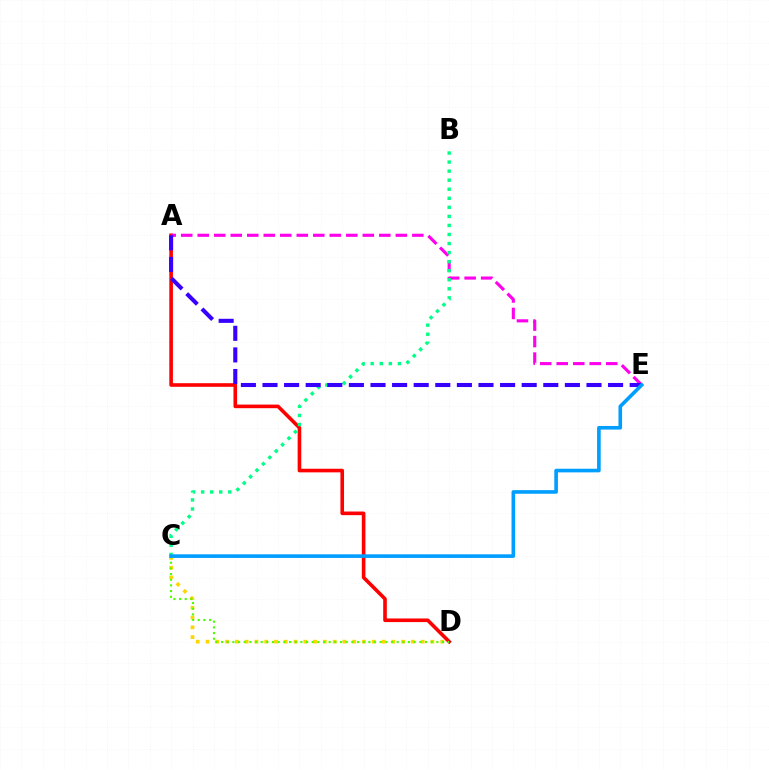{('A', 'D'): [{'color': '#ff0000', 'line_style': 'solid', 'thickness': 2.6}], ('A', 'E'): [{'color': '#ff00ed', 'line_style': 'dashed', 'thickness': 2.24}, {'color': '#3700ff', 'line_style': 'dashed', 'thickness': 2.93}], ('C', 'D'): [{'color': '#ffd500', 'line_style': 'dotted', 'thickness': 2.66}, {'color': '#4fff00', 'line_style': 'dotted', 'thickness': 1.54}], ('B', 'C'): [{'color': '#00ff86', 'line_style': 'dotted', 'thickness': 2.46}], ('C', 'E'): [{'color': '#009eff', 'line_style': 'solid', 'thickness': 2.61}]}